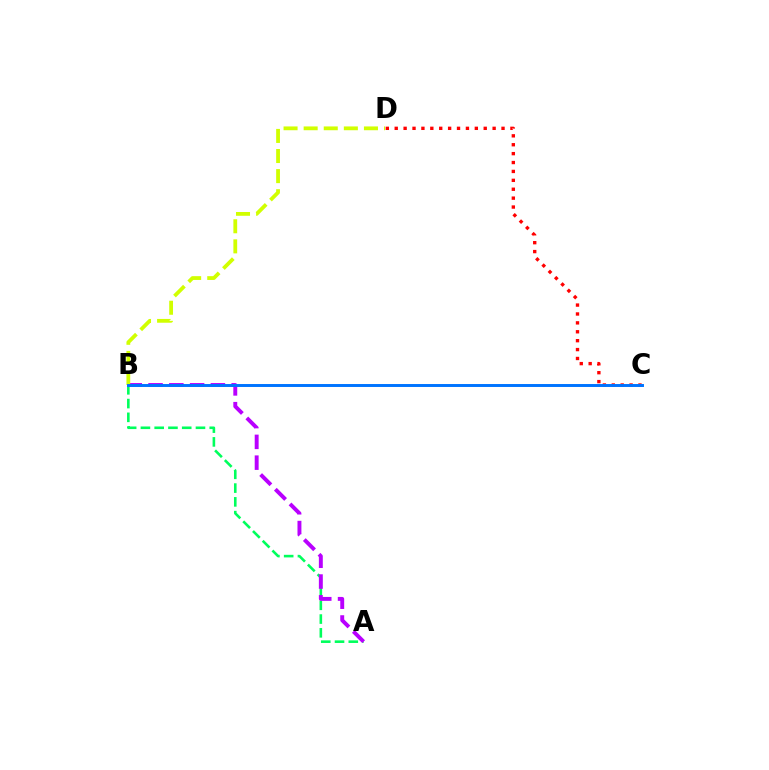{('A', 'B'): [{'color': '#00ff5c', 'line_style': 'dashed', 'thickness': 1.87}, {'color': '#b900ff', 'line_style': 'dashed', 'thickness': 2.82}], ('C', 'D'): [{'color': '#ff0000', 'line_style': 'dotted', 'thickness': 2.42}], ('B', 'D'): [{'color': '#d1ff00', 'line_style': 'dashed', 'thickness': 2.73}], ('B', 'C'): [{'color': '#0074ff', 'line_style': 'solid', 'thickness': 2.12}]}